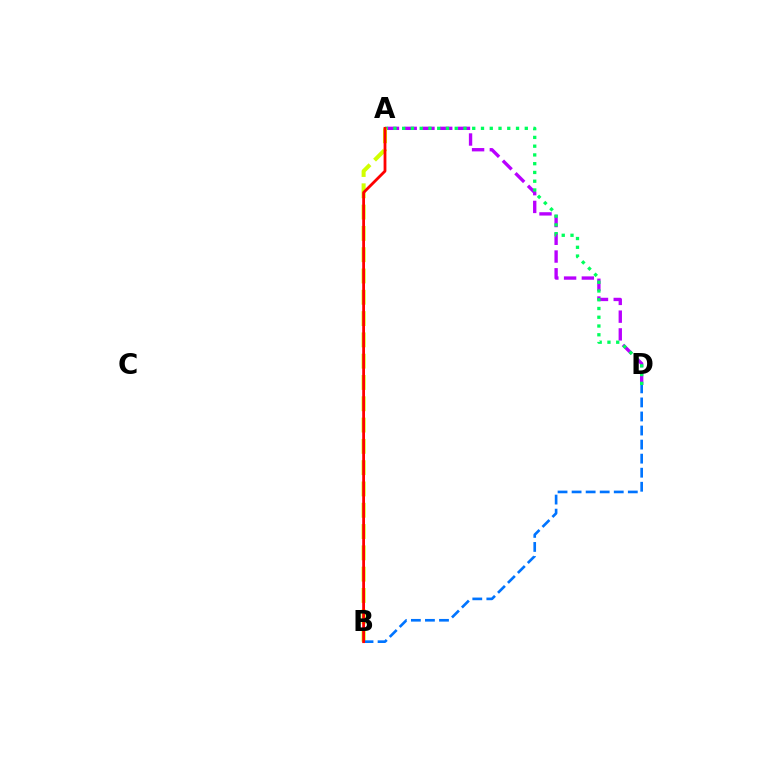{('A', 'D'): [{'color': '#b900ff', 'line_style': 'dashed', 'thickness': 2.41}, {'color': '#00ff5c', 'line_style': 'dotted', 'thickness': 2.38}], ('A', 'B'): [{'color': '#d1ff00', 'line_style': 'dashed', 'thickness': 2.89}, {'color': '#ff0000', 'line_style': 'solid', 'thickness': 2.02}], ('B', 'D'): [{'color': '#0074ff', 'line_style': 'dashed', 'thickness': 1.91}]}